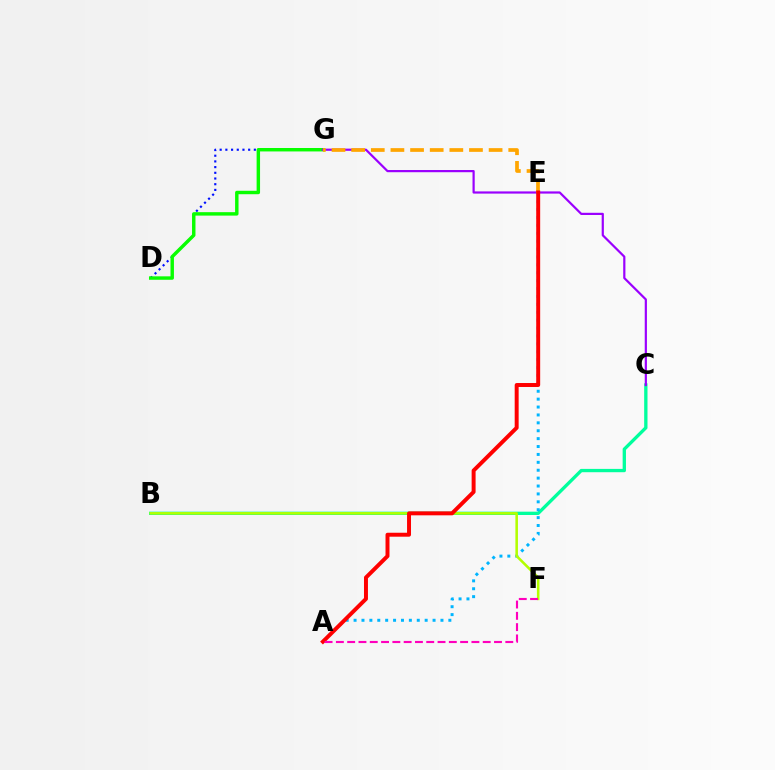{('D', 'G'): [{'color': '#0010ff', 'line_style': 'dotted', 'thickness': 1.55}, {'color': '#08ff00', 'line_style': 'solid', 'thickness': 2.47}], ('B', 'C'): [{'color': '#00ff9d', 'line_style': 'solid', 'thickness': 2.39}], ('A', 'E'): [{'color': '#00b5ff', 'line_style': 'dotted', 'thickness': 2.15}, {'color': '#ff0000', 'line_style': 'solid', 'thickness': 2.85}], ('C', 'G'): [{'color': '#9b00ff', 'line_style': 'solid', 'thickness': 1.58}], ('B', 'F'): [{'color': '#b3ff00', 'line_style': 'solid', 'thickness': 1.84}], ('E', 'G'): [{'color': '#ffa500', 'line_style': 'dashed', 'thickness': 2.67}], ('A', 'F'): [{'color': '#ff00bd', 'line_style': 'dashed', 'thickness': 1.53}]}